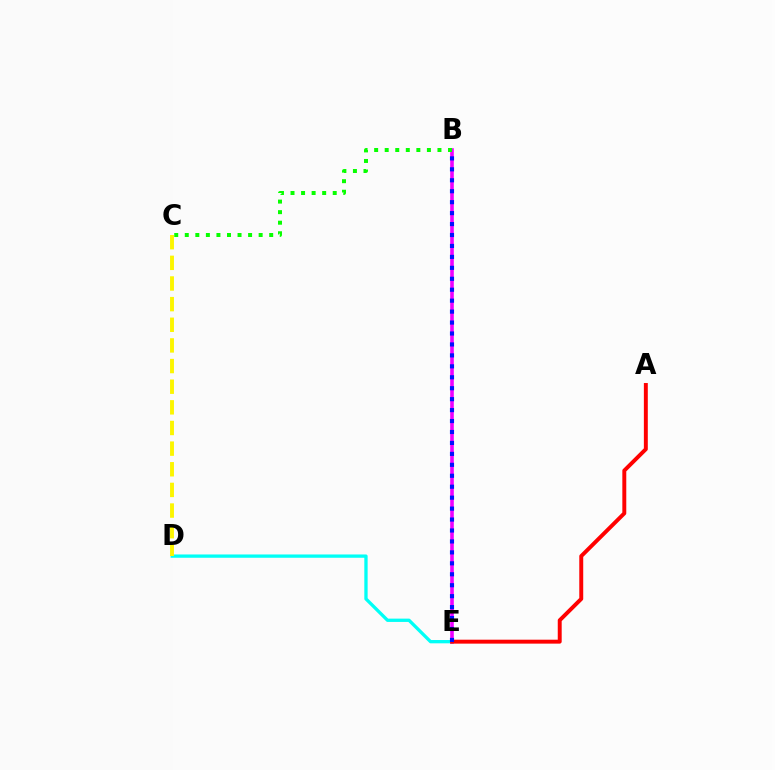{('B', 'E'): [{'color': '#ee00ff', 'line_style': 'solid', 'thickness': 2.61}, {'color': '#0010ff', 'line_style': 'dotted', 'thickness': 2.97}], ('D', 'E'): [{'color': '#00fff6', 'line_style': 'solid', 'thickness': 2.38}], ('A', 'E'): [{'color': '#ff0000', 'line_style': 'solid', 'thickness': 2.83}], ('C', 'D'): [{'color': '#fcf500', 'line_style': 'dashed', 'thickness': 2.8}], ('B', 'C'): [{'color': '#08ff00', 'line_style': 'dotted', 'thickness': 2.87}]}